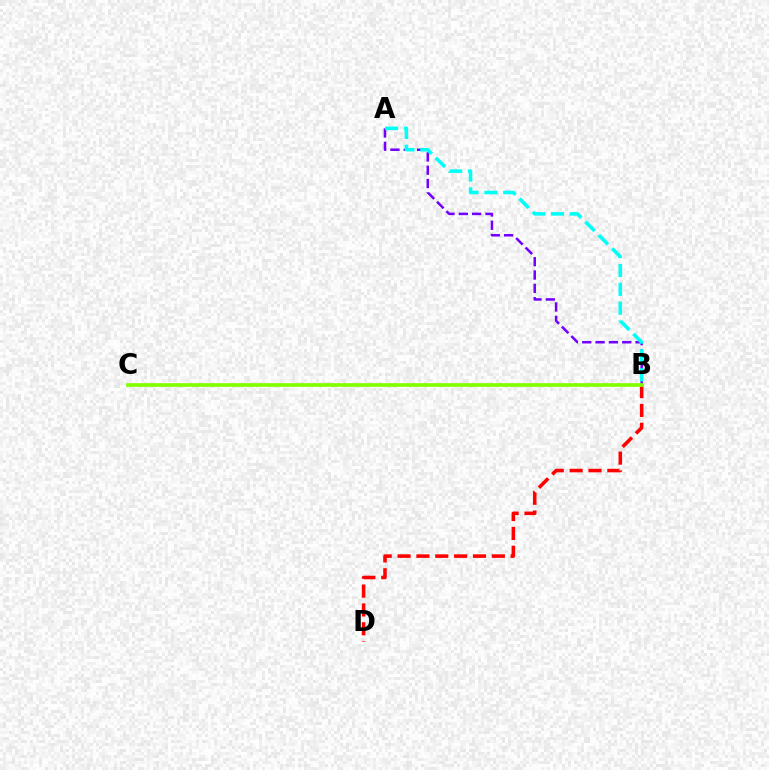{('A', 'B'): [{'color': '#7200ff', 'line_style': 'dashed', 'thickness': 1.81}, {'color': '#00fff6', 'line_style': 'dashed', 'thickness': 2.56}], ('B', 'D'): [{'color': '#ff0000', 'line_style': 'dashed', 'thickness': 2.56}], ('B', 'C'): [{'color': '#84ff00', 'line_style': 'solid', 'thickness': 2.64}]}